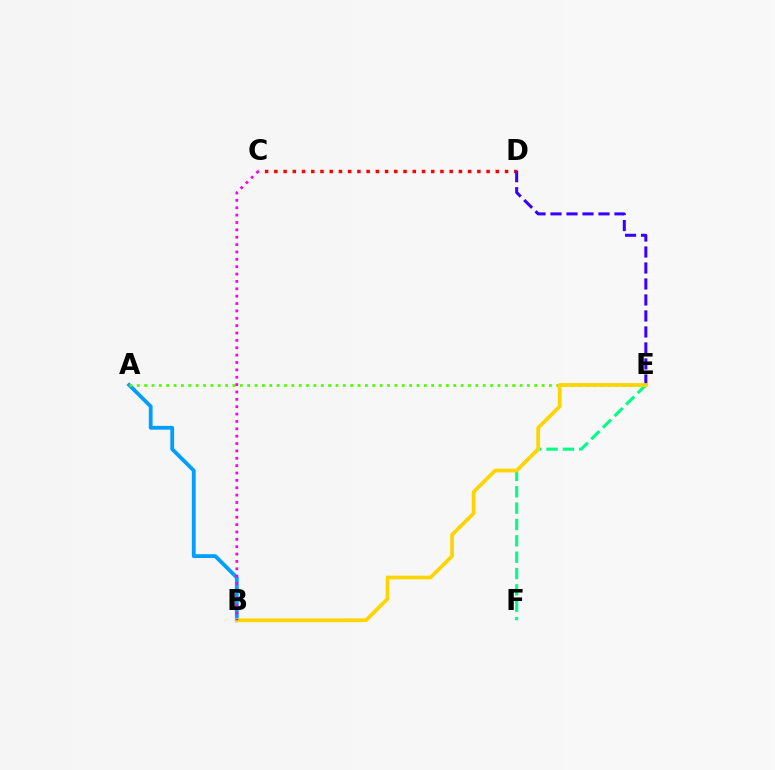{('C', 'D'): [{'color': '#ff0000', 'line_style': 'dotted', 'thickness': 2.51}], ('E', 'F'): [{'color': '#00ff86', 'line_style': 'dashed', 'thickness': 2.22}], ('D', 'E'): [{'color': '#3700ff', 'line_style': 'dashed', 'thickness': 2.17}], ('A', 'B'): [{'color': '#009eff', 'line_style': 'solid', 'thickness': 2.74}], ('A', 'E'): [{'color': '#4fff00', 'line_style': 'dotted', 'thickness': 2.0}], ('B', 'E'): [{'color': '#ffd500', 'line_style': 'solid', 'thickness': 2.7}], ('B', 'C'): [{'color': '#ff00ed', 'line_style': 'dotted', 'thickness': 2.0}]}